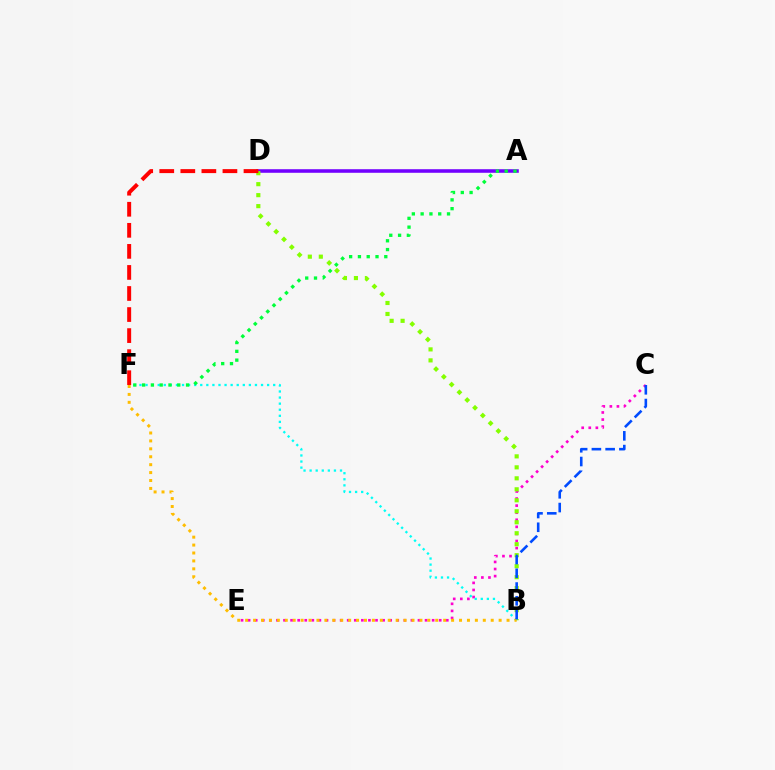{('A', 'D'): [{'color': '#7200ff', 'line_style': 'solid', 'thickness': 2.56}], ('C', 'E'): [{'color': '#ff00cf', 'line_style': 'dotted', 'thickness': 1.92}], ('B', 'D'): [{'color': '#84ff00', 'line_style': 'dotted', 'thickness': 2.98}], ('B', 'F'): [{'color': '#00fff6', 'line_style': 'dotted', 'thickness': 1.65}, {'color': '#ffbd00', 'line_style': 'dotted', 'thickness': 2.15}], ('D', 'F'): [{'color': '#ff0000', 'line_style': 'dashed', 'thickness': 2.86}], ('A', 'F'): [{'color': '#00ff39', 'line_style': 'dotted', 'thickness': 2.39}], ('B', 'C'): [{'color': '#004bff', 'line_style': 'dashed', 'thickness': 1.87}]}